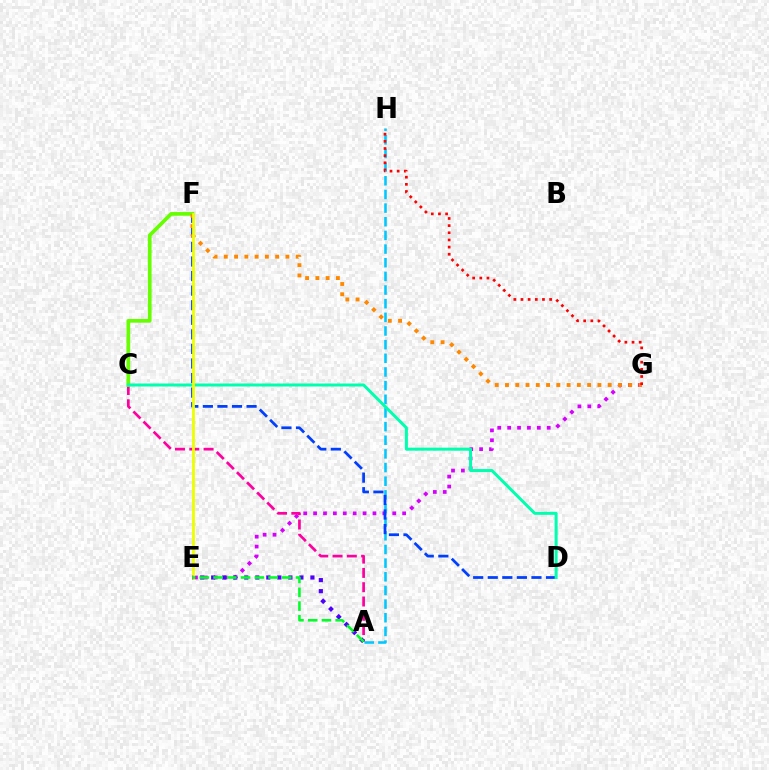{('E', 'G'): [{'color': '#d600ff', 'line_style': 'dotted', 'thickness': 2.69}], ('A', 'C'): [{'color': '#ff00a0', 'line_style': 'dashed', 'thickness': 1.94}], ('A', 'H'): [{'color': '#00c7ff', 'line_style': 'dashed', 'thickness': 1.86}], ('D', 'F'): [{'color': '#003fff', 'line_style': 'dashed', 'thickness': 1.98}], ('C', 'F'): [{'color': '#66ff00', 'line_style': 'solid', 'thickness': 2.66}], ('F', 'G'): [{'color': '#ff8800', 'line_style': 'dotted', 'thickness': 2.79}], ('C', 'D'): [{'color': '#00ffaf', 'line_style': 'solid', 'thickness': 2.16}], ('G', 'H'): [{'color': '#ff0000', 'line_style': 'dotted', 'thickness': 1.94}], ('E', 'F'): [{'color': '#eeff00', 'line_style': 'solid', 'thickness': 2.01}], ('A', 'E'): [{'color': '#4f00ff', 'line_style': 'dotted', 'thickness': 3.0}, {'color': '#00ff27', 'line_style': 'dashed', 'thickness': 1.87}]}